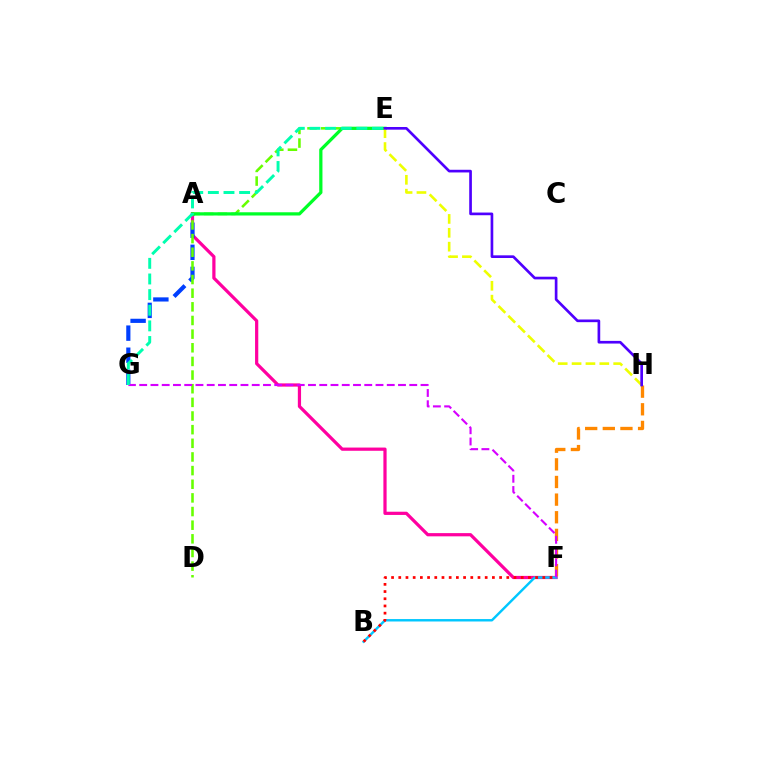{('A', 'F'): [{'color': '#ff00a0', 'line_style': 'solid', 'thickness': 2.32}], ('A', 'G'): [{'color': '#003fff', 'line_style': 'dashed', 'thickness': 3.0}], ('F', 'H'): [{'color': '#ff8800', 'line_style': 'dashed', 'thickness': 2.4}], ('D', 'E'): [{'color': '#66ff00', 'line_style': 'dashed', 'thickness': 1.85}], ('B', 'F'): [{'color': '#00c7ff', 'line_style': 'solid', 'thickness': 1.74}, {'color': '#ff0000', 'line_style': 'dotted', 'thickness': 1.96}], ('A', 'E'): [{'color': '#00ff27', 'line_style': 'solid', 'thickness': 2.33}], ('F', 'G'): [{'color': '#d600ff', 'line_style': 'dashed', 'thickness': 1.53}], ('E', 'G'): [{'color': '#00ffaf', 'line_style': 'dashed', 'thickness': 2.12}], ('E', 'H'): [{'color': '#eeff00', 'line_style': 'dashed', 'thickness': 1.88}, {'color': '#4f00ff', 'line_style': 'solid', 'thickness': 1.92}]}